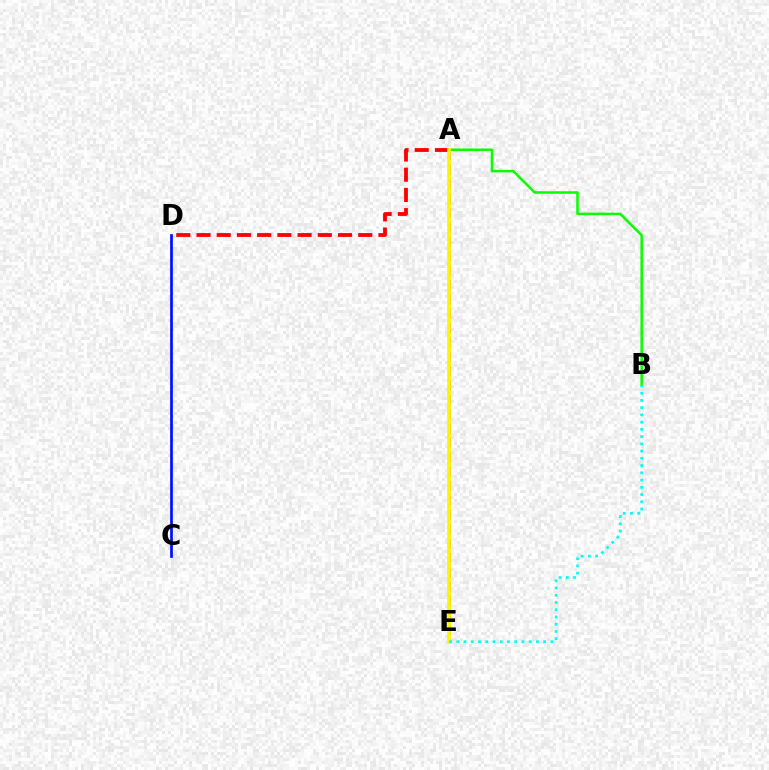{('A', 'B'): [{'color': '#08ff00', 'line_style': 'solid', 'thickness': 1.81}], ('A', 'E'): [{'color': '#ee00ff', 'line_style': 'dashed', 'thickness': 1.95}, {'color': '#fcf500', 'line_style': 'solid', 'thickness': 2.67}], ('A', 'D'): [{'color': '#ff0000', 'line_style': 'dashed', 'thickness': 2.75}], ('B', 'E'): [{'color': '#00fff6', 'line_style': 'dotted', 'thickness': 1.97}], ('C', 'D'): [{'color': '#0010ff', 'line_style': 'solid', 'thickness': 1.95}]}